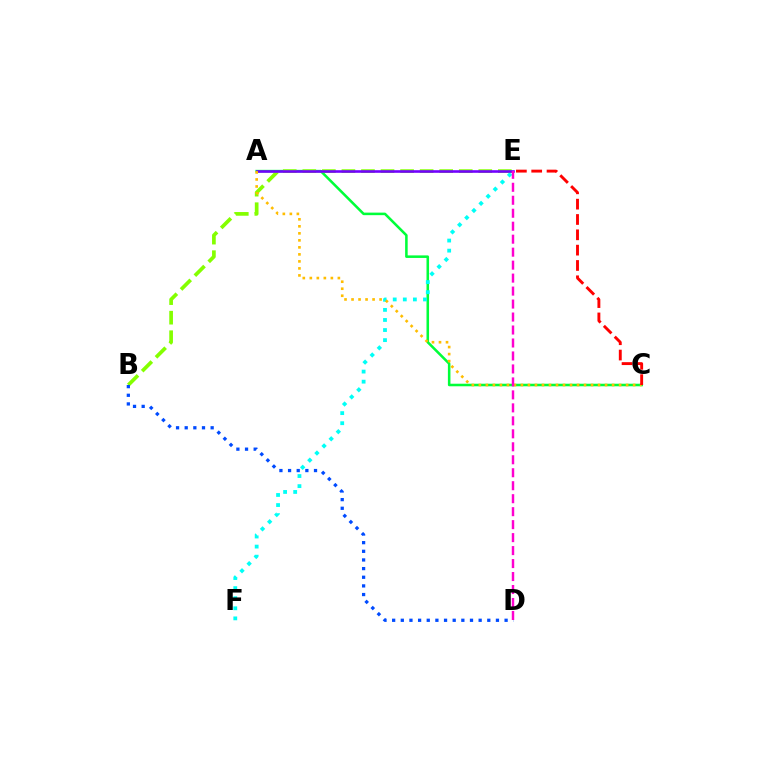{('A', 'C'): [{'color': '#00ff39', 'line_style': 'solid', 'thickness': 1.84}, {'color': '#ffbd00', 'line_style': 'dotted', 'thickness': 1.91}], ('B', 'E'): [{'color': '#84ff00', 'line_style': 'dashed', 'thickness': 2.66}], ('B', 'D'): [{'color': '#004bff', 'line_style': 'dotted', 'thickness': 2.35}], ('E', 'F'): [{'color': '#00fff6', 'line_style': 'dotted', 'thickness': 2.74}], ('A', 'E'): [{'color': '#7200ff', 'line_style': 'solid', 'thickness': 1.88}], ('D', 'E'): [{'color': '#ff00cf', 'line_style': 'dashed', 'thickness': 1.76}], ('C', 'E'): [{'color': '#ff0000', 'line_style': 'dashed', 'thickness': 2.08}]}